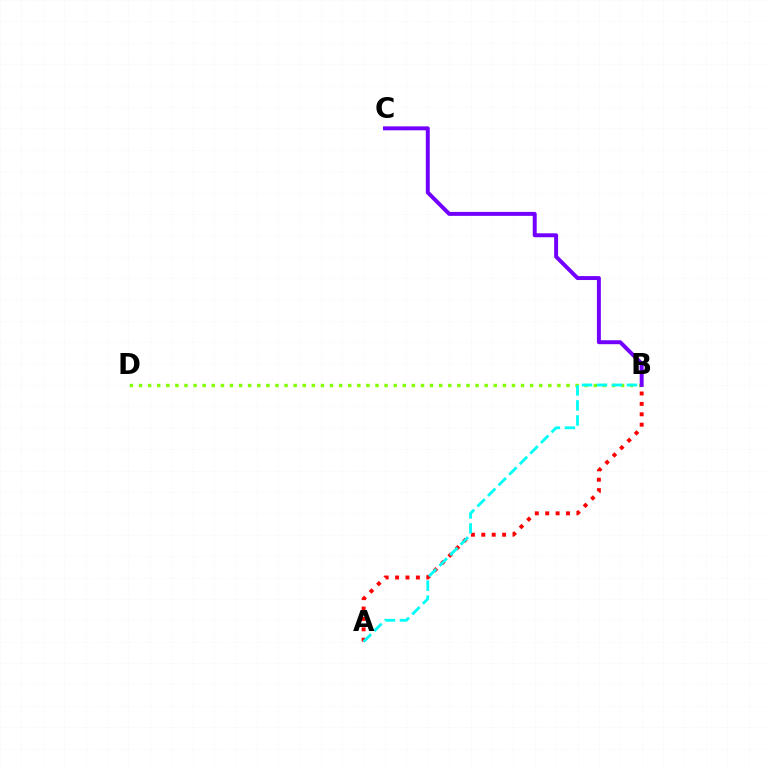{('A', 'B'): [{'color': '#ff0000', 'line_style': 'dotted', 'thickness': 2.82}, {'color': '#00fff6', 'line_style': 'dashed', 'thickness': 2.04}], ('B', 'D'): [{'color': '#84ff00', 'line_style': 'dotted', 'thickness': 2.47}], ('B', 'C'): [{'color': '#7200ff', 'line_style': 'solid', 'thickness': 2.84}]}